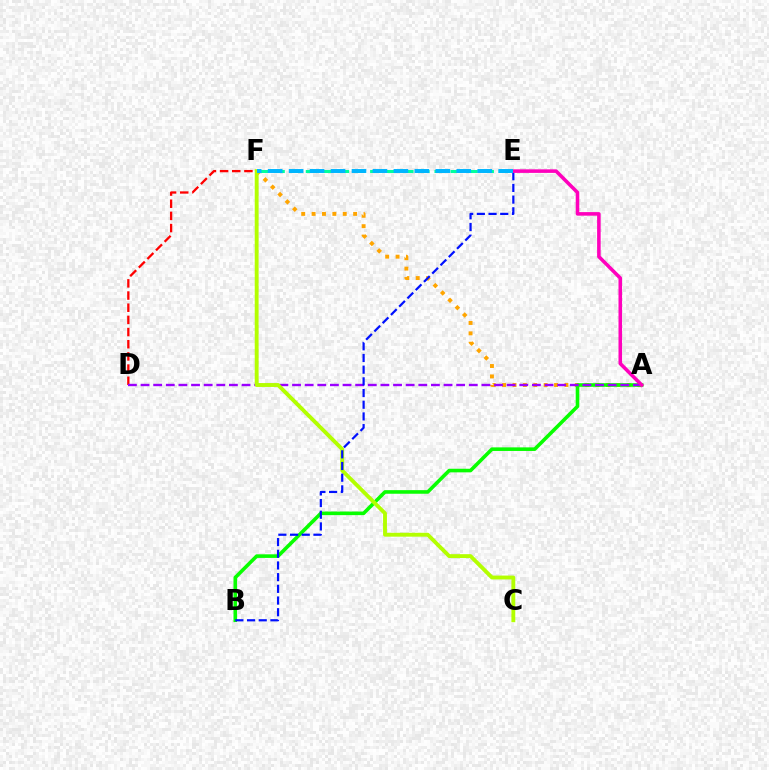{('D', 'F'): [{'color': '#ff0000', 'line_style': 'dashed', 'thickness': 1.65}], ('A', 'F'): [{'color': '#ffa500', 'line_style': 'dotted', 'thickness': 2.82}], ('A', 'B'): [{'color': '#08ff00', 'line_style': 'solid', 'thickness': 2.59}], ('E', 'F'): [{'color': '#00ff9d', 'line_style': 'dashed', 'thickness': 2.19}, {'color': '#00b5ff', 'line_style': 'dashed', 'thickness': 2.85}], ('A', 'D'): [{'color': '#9b00ff', 'line_style': 'dashed', 'thickness': 1.72}], ('C', 'F'): [{'color': '#b3ff00', 'line_style': 'solid', 'thickness': 2.79}], ('B', 'E'): [{'color': '#0010ff', 'line_style': 'dashed', 'thickness': 1.59}], ('A', 'E'): [{'color': '#ff00bd', 'line_style': 'solid', 'thickness': 2.56}]}